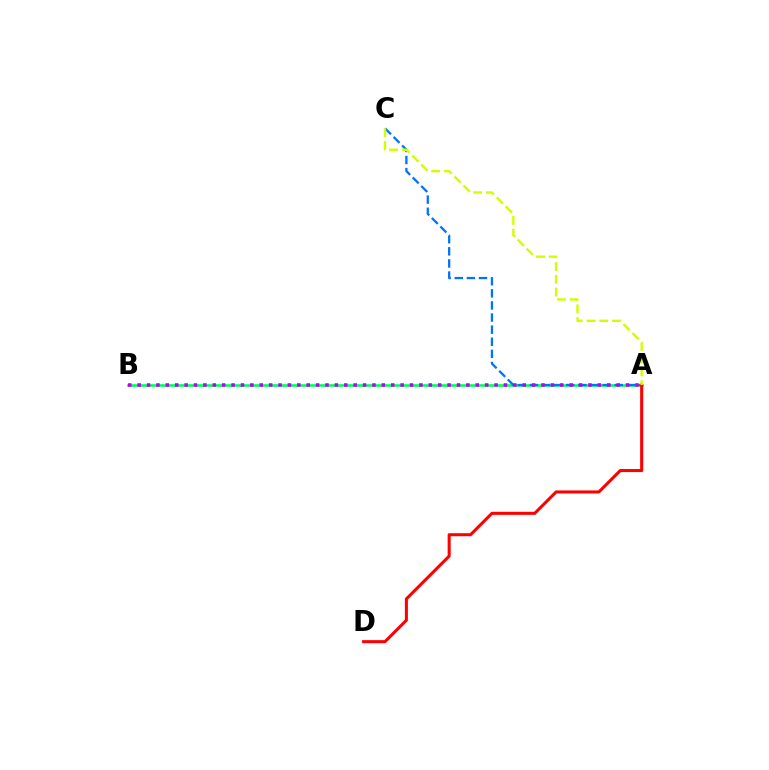{('A', 'B'): [{'color': '#00ff5c', 'line_style': 'solid', 'thickness': 1.91}, {'color': '#b900ff', 'line_style': 'dotted', 'thickness': 2.55}], ('A', 'C'): [{'color': '#0074ff', 'line_style': 'dashed', 'thickness': 1.65}, {'color': '#d1ff00', 'line_style': 'dashed', 'thickness': 1.73}], ('A', 'D'): [{'color': '#ff0000', 'line_style': 'solid', 'thickness': 2.19}]}